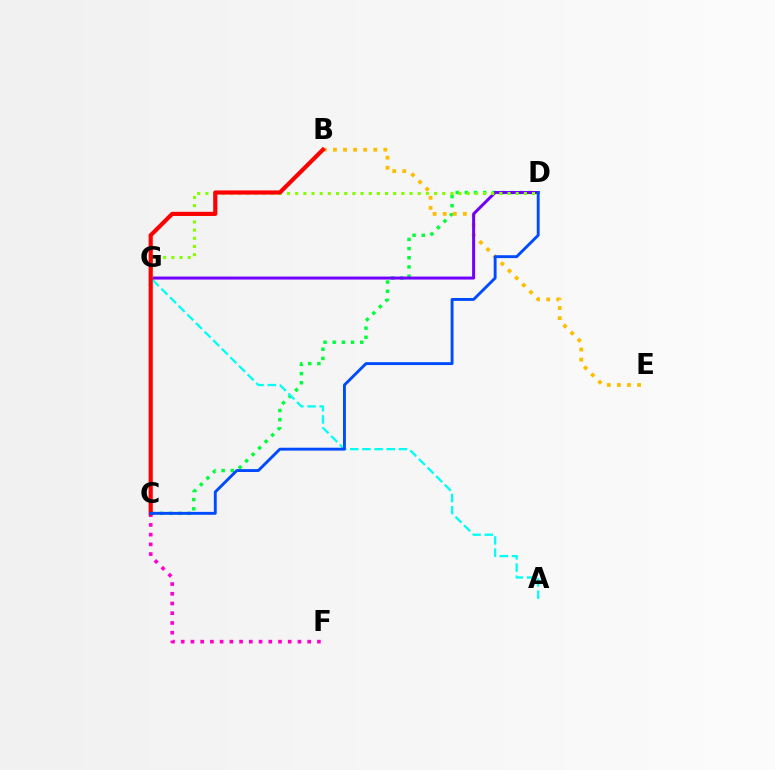{('C', 'D'): [{'color': '#00ff39', 'line_style': 'dotted', 'thickness': 2.49}, {'color': '#004bff', 'line_style': 'solid', 'thickness': 2.08}], ('B', 'E'): [{'color': '#ffbd00', 'line_style': 'dotted', 'thickness': 2.74}], ('A', 'G'): [{'color': '#00fff6', 'line_style': 'dashed', 'thickness': 1.65}], ('C', 'F'): [{'color': '#ff00cf', 'line_style': 'dotted', 'thickness': 2.64}], ('D', 'G'): [{'color': '#7200ff', 'line_style': 'solid', 'thickness': 2.16}, {'color': '#84ff00', 'line_style': 'dotted', 'thickness': 2.22}], ('B', 'C'): [{'color': '#ff0000', 'line_style': 'solid', 'thickness': 3.0}]}